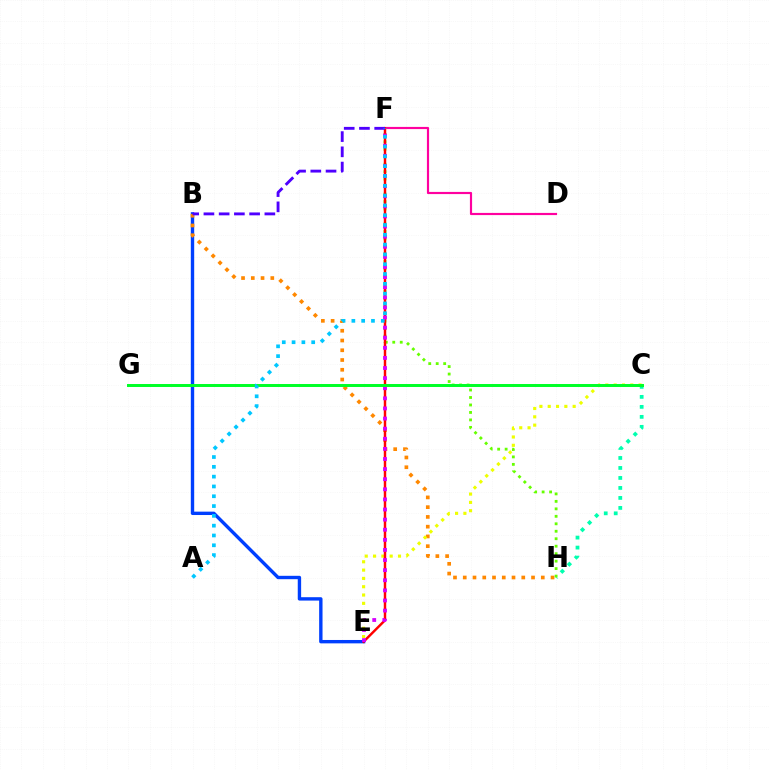{('C', 'H'): [{'color': '#00ffaf', 'line_style': 'dotted', 'thickness': 2.71}], ('B', 'E'): [{'color': '#003fff', 'line_style': 'solid', 'thickness': 2.43}], ('B', 'H'): [{'color': '#ff8800', 'line_style': 'dotted', 'thickness': 2.65}], ('F', 'H'): [{'color': '#66ff00', 'line_style': 'dotted', 'thickness': 2.03}], ('D', 'F'): [{'color': '#ff00a0', 'line_style': 'solid', 'thickness': 1.56}], ('C', 'E'): [{'color': '#eeff00', 'line_style': 'dotted', 'thickness': 2.26}], ('E', 'F'): [{'color': '#ff0000', 'line_style': 'solid', 'thickness': 1.76}, {'color': '#d600ff', 'line_style': 'dotted', 'thickness': 2.75}], ('C', 'G'): [{'color': '#00ff27', 'line_style': 'solid', 'thickness': 2.13}], ('B', 'F'): [{'color': '#4f00ff', 'line_style': 'dashed', 'thickness': 2.07}], ('A', 'F'): [{'color': '#00c7ff', 'line_style': 'dotted', 'thickness': 2.66}]}